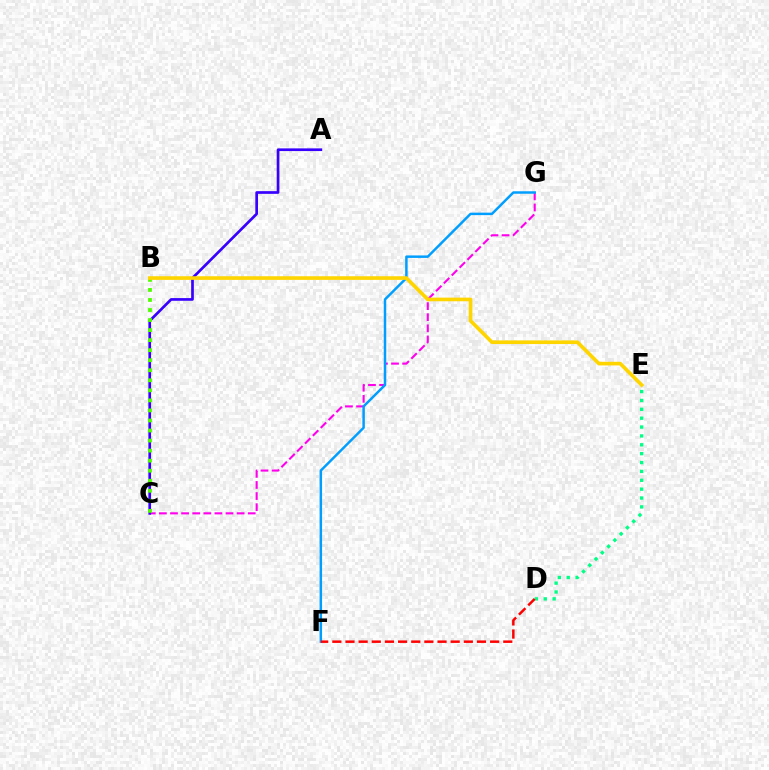{('D', 'E'): [{'color': '#00ff86', 'line_style': 'dotted', 'thickness': 2.41}], ('C', 'G'): [{'color': '#ff00ed', 'line_style': 'dashed', 'thickness': 1.51}], ('F', 'G'): [{'color': '#009eff', 'line_style': 'solid', 'thickness': 1.78}], ('A', 'C'): [{'color': '#3700ff', 'line_style': 'solid', 'thickness': 1.94}], ('B', 'C'): [{'color': '#4fff00', 'line_style': 'dotted', 'thickness': 2.73}], ('B', 'E'): [{'color': '#ffd500', 'line_style': 'solid', 'thickness': 2.63}], ('D', 'F'): [{'color': '#ff0000', 'line_style': 'dashed', 'thickness': 1.79}]}